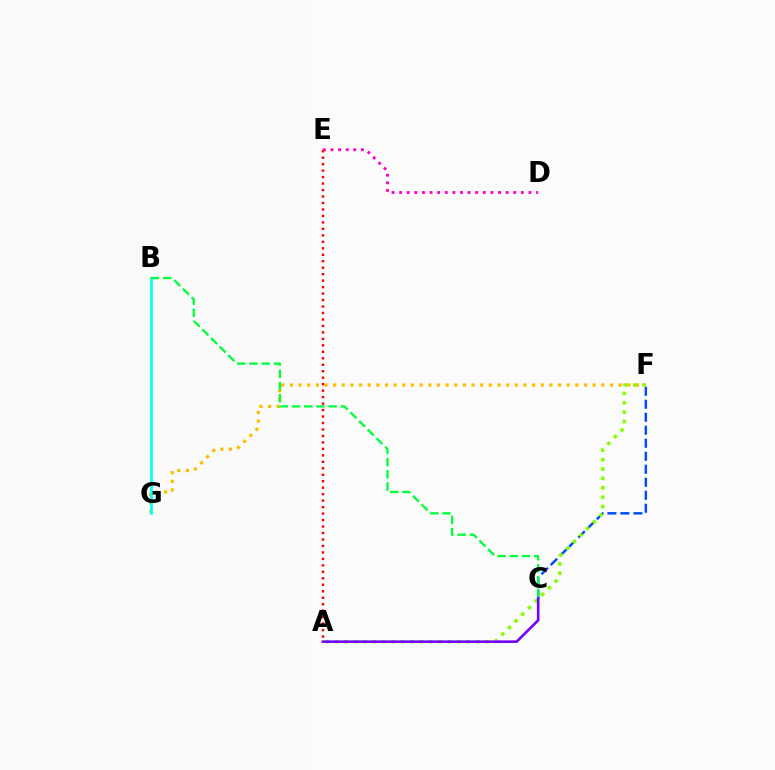{('C', 'F'): [{'color': '#004bff', 'line_style': 'dashed', 'thickness': 1.77}], ('D', 'E'): [{'color': '#ff00cf', 'line_style': 'dotted', 'thickness': 2.07}], ('F', 'G'): [{'color': '#ffbd00', 'line_style': 'dotted', 'thickness': 2.35}], ('A', 'F'): [{'color': '#84ff00', 'line_style': 'dotted', 'thickness': 2.55}], ('A', 'C'): [{'color': '#7200ff', 'line_style': 'solid', 'thickness': 1.86}], ('A', 'E'): [{'color': '#ff0000', 'line_style': 'dotted', 'thickness': 1.76}], ('B', 'G'): [{'color': '#00fff6', 'line_style': 'solid', 'thickness': 1.93}], ('B', 'C'): [{'color': '#00ff39', 'line_style': 'dashed', 'thickness': 1.66}]}